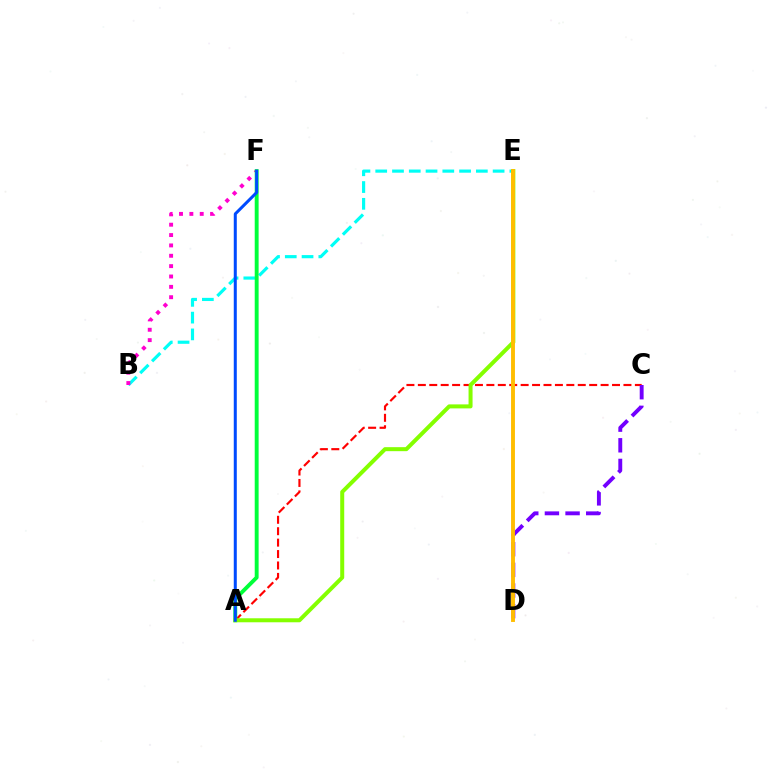{('B', 'E'): [{'color': '#00fff6', 'line_style': 'dashed', 'thickness': 2.28}], ('A', 'C'): [{'color': '#ff0000', 'line_style': 'dashed', 'thickness': 1.55}], ('C', 'D'): [{'color': '#7200ff', 'line_style': 'dashed', 'thickness': 2.8}], ('B', 'F'): [{'color': '#ff00cf', 'line_style': 'dotted', 'thickness': 2.81}], ('A', 'F'): [{'color': '#00ff39', 'line_style': 'solid', 'thickness': 2.8}, {'color': '#004bff', 'line_style': 'solid', 'thickness': 2.17}], ('A', 'E'): [{'color': '#84ff00', 'line_style': 'solid', 'thickness': 2.88}], ('D', 'E'): [{'color': '#ffbd00', 'line_style': 'solid', 'thickness': 2.8}]}